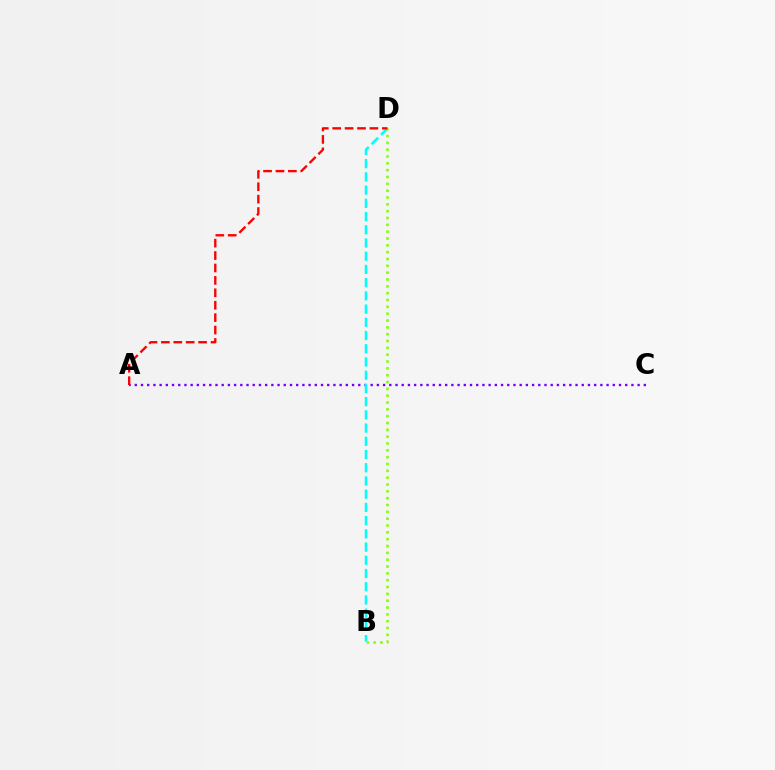{('A', 'C'): [{'color': '#7200ff', 'line_style': 'dotted', 'thickness': 1.69}], ('B', 'D'): [{'color': '#00fff6', 'line_style': 'dashed', 'thickness': 1.8}, {'color': '#84ff00', 'line_style': 'dotted', 'thickness': 1.86}], ('A', 'D'): [{'color': '#ff0000', 'line_style': 'dashed', 'thickness': 1.69}]}